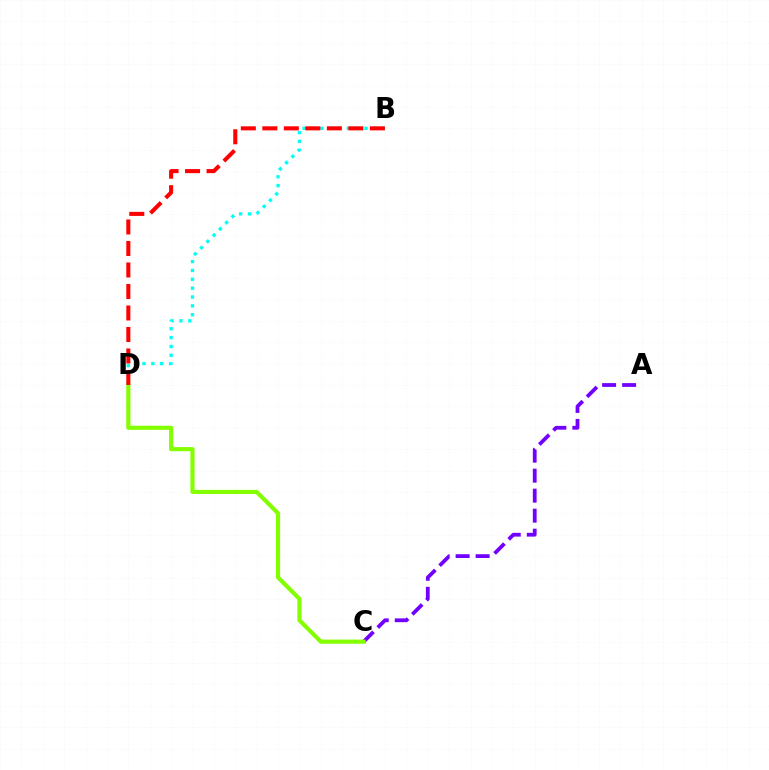{('A', 'C'): [{'color': '#7200ff', 'line_style': 'dashed', 'thickness': 2.72}], ('C', 'D'): [{'color': '#84ff00', 'line_style': 'solid', 'thickness': 3.0}], ('B', 'D'): [{'color': '#00fff6', 'line_style': 'dotted', 'thickness': 2.41}, {'color': '#ff0000', 'line_style': 'dashed', 'thickness': 2.92}]}